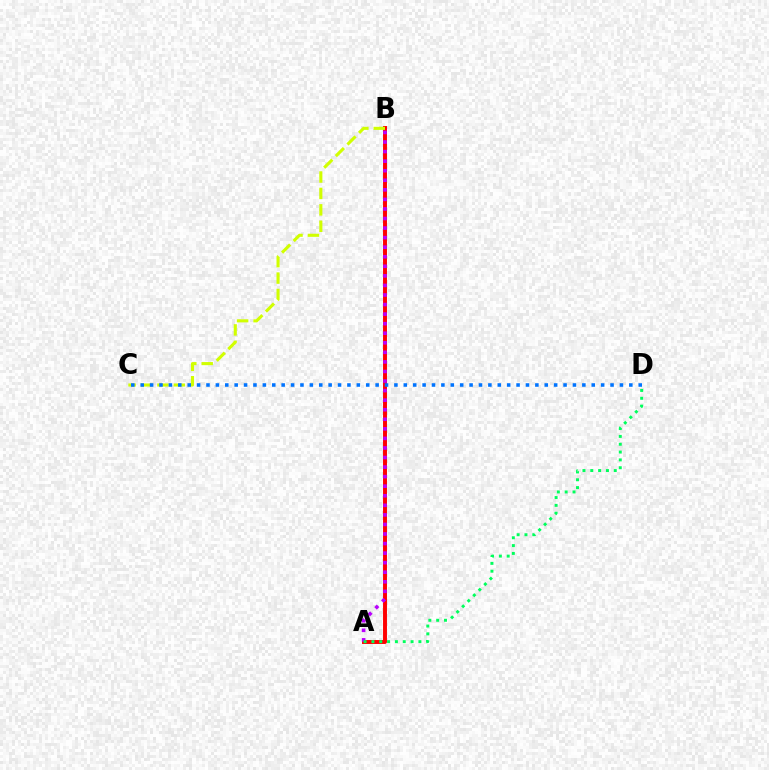{('A', 'B'): [{'color': '#ff0000', 'line_style': 'solid', 'thickness': 2.83}, {'color': '#b900ff', 'line_style': 'dotted', 'thickness': 2.6}], ('B', 'C'): [{'color': '#d1ff00', 'line_style': 'dashed', 'thickness': 2.23}], ('C', 'D'): [{'color': '#0074ff', 'line_style': 'dotted', 'thickness': 2.55}], ('A', 'D'): [{'color': '#00ff5c', 'line_style': 'dotted', 'thickness': 2.13}]}